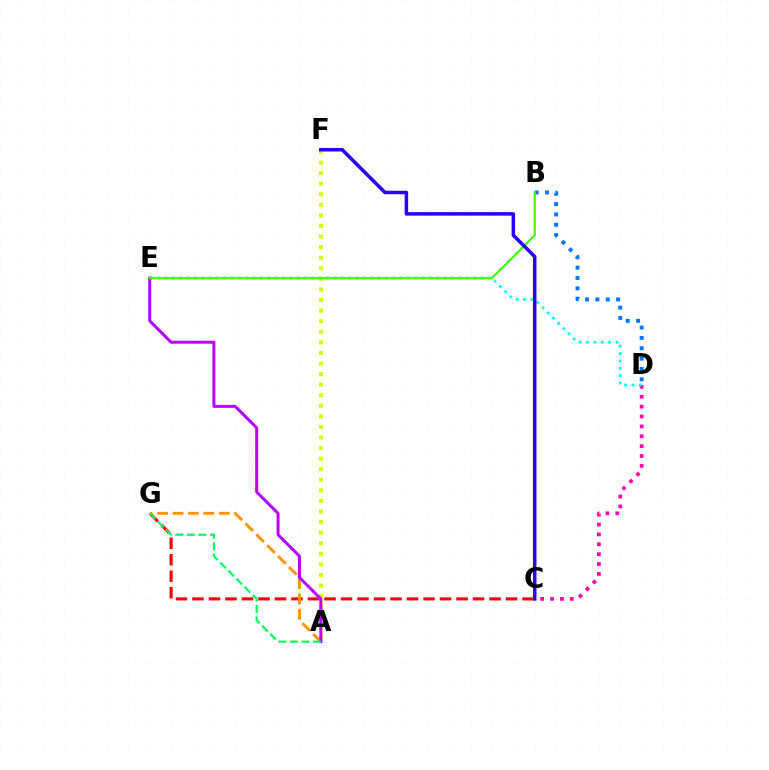{('C', 'D'): [{'color': '#ff00ac', 'line_style': 'dotted', 'thickness': 2.68}], ('A', 'F'): [{'color': '#d1ff00', 'line_style': 'dotted', 'thickness': 2.87}], ('D', 'E'): [{'color': '#00fff6', 'line_style': 'dotted', 'thickness': 2.0}], ('C', 'G'): [{'color': '#ff0000', 'line_style': 'dashed', 'thickness': 2.24}], ('A', 'G'): [{'color': '#ff9400', 'line_style': 'dashed', 'thickness': 2.09}, {'color': '#00ff5c', 'line_style': 'dashed', 'thickness': 1.56}], ('A', 'E'): [{'color': '#b900ff', 'line_style': 'solid', 'thickness': 2.15}], ('B', 'D'): [{'color': '#0074ff', 'line_style': 'dotted', 'thickness': 2.81}], ('B', 'E'): [{'color': '#3dff00', 'line_style': 'solid', 'thickness': 1.57}], ('C', 'F'): [{'color': '#2500ff', 'line_style': 'solid', 'thickness': 2.52}]}